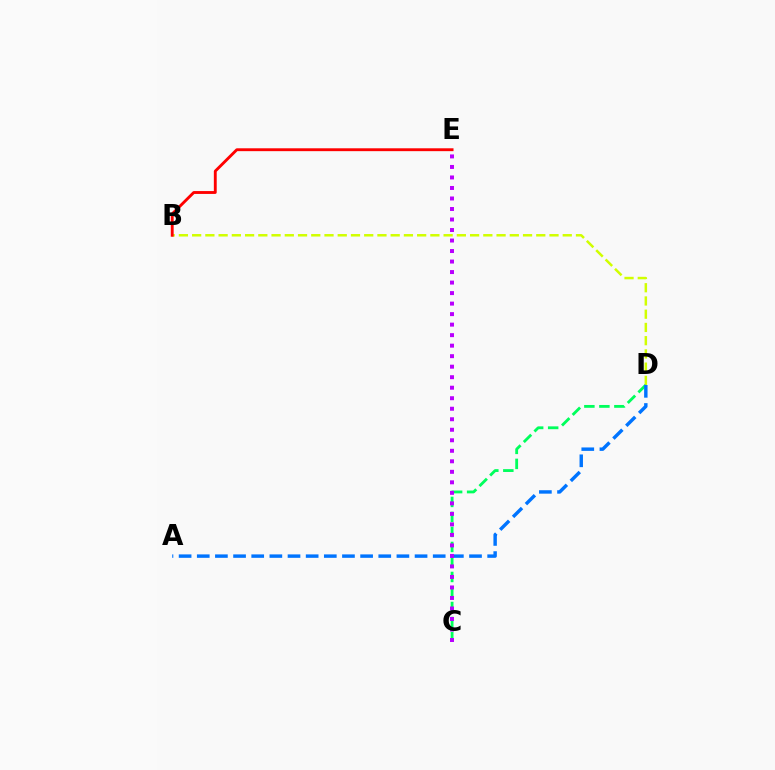{('B', 'D'): [{'color': '#d1ff00', 'line_style': 'dashed', 'thickness': 1.8}], ('C', 'D'): [{'color': '#00ff5c', 'line_style': 'dashed', 'thickness': 2.04}], ('B', 'E'): [{'color': '#ff0000', 'line_style': 'solid', 'thickness': 2.06}], ('A', 'D'): [{'color': '#0074ff', 'line_style': 'dashed', 'thickness': 2.47}], ('C', 'E'): [{'color': '#b900ff', 'line_style': 'dotted', 'thickness': 2.86}]}